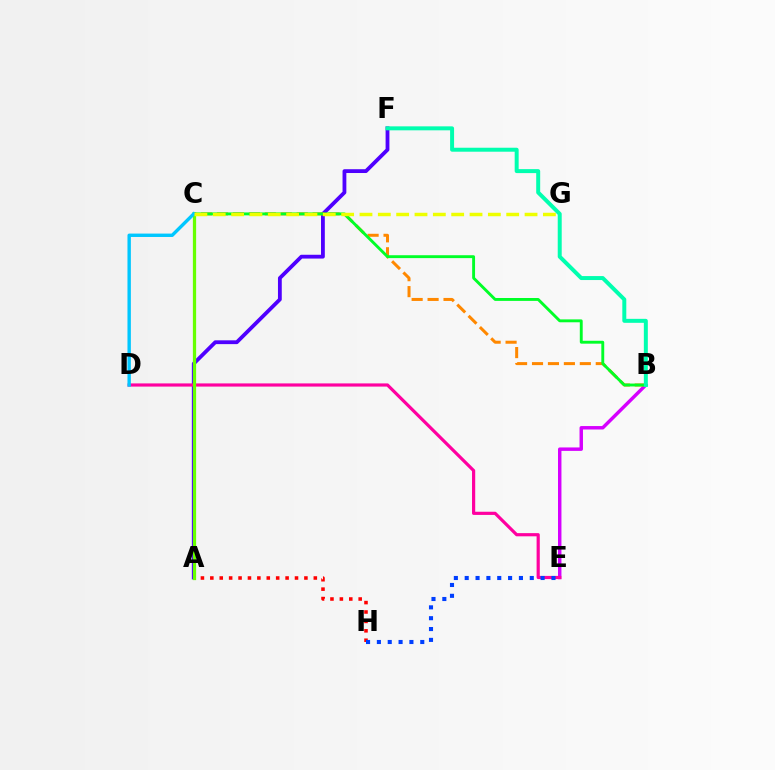{('A', 'H'): [{'color': '#ff0000', 'line_style': 'dotted', 'thickness': 2.56}], ('A', 'F'): [{'color': '#4f00ff', 'line_style': 'solid', 'thickness': 2.74}], ('B', 'E'): [{'color': '#d600ff', 'line_style': 'solid', 'thickness': 2.48}], ('B', 'C'): [{'color': '#ff8800', 'line_style': 'dashed', 'thickness': 2.17}, {'color': '#00ff27', 'line_style': 'solid', 'thickness': 2.08}], ('D', 'E'): [{'color': '#ff00a0', 'line_style': 'solid', 'thickness': 2.29}], ('A', 'C'): [{'color': '#66ff00', 'line_style': 'solid', 'thickness': 2.34}], ('C', 'D'): [{'color': '#00c7ff', 'line_style': 'solid', 'thickness': 2.44}], ('C', 'G'): [{'color': '#eeff00', 'line_style': 'dashed', 'thickness': 2.49}], ('E', 'H'): [{'color': '#003fff', 'line_style': 'dotted', 'thickness': 2.95}], ('B', 'F'): [{'color': '#00ffaf', 'line_style': 'solid', 'thickness': 2.86}]}